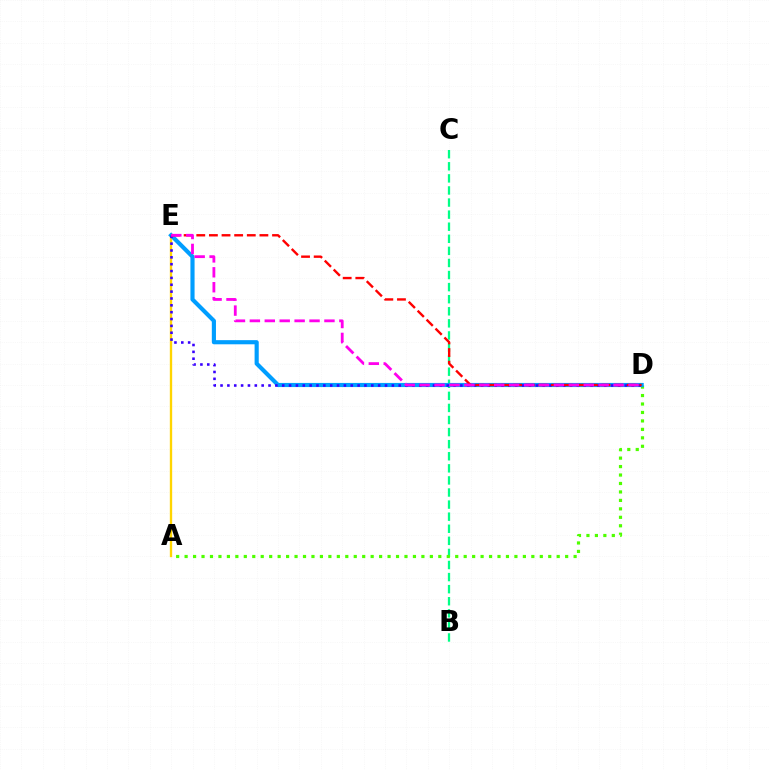{('B', 'C'): [{'color': '#00ff86', 'line_style': 'dashed', 'thickness': 1.64}], ('A', 'D'): [{'color': '#4fff00', 'line_style': 'dotted', 'thickness': 2.3}], ('A', 'E'): [{'color': '#ffd500', 'line_style': 'solid', 'thickness': 1.69}], ('D', 'E'): [{'color': '#009eff', 'line_style': 'solid', 'thickness': 2.98}, {'color': '#3700ff', 'line_style': 'dotted', 'thickness': 1.86}, {'color': '#ff0000', 'line_style': 'dashed', 'thickness': 1.72}, {'color': '#ff00ed', 'line_style': 'dashed', 'thickness': 2.03}]}